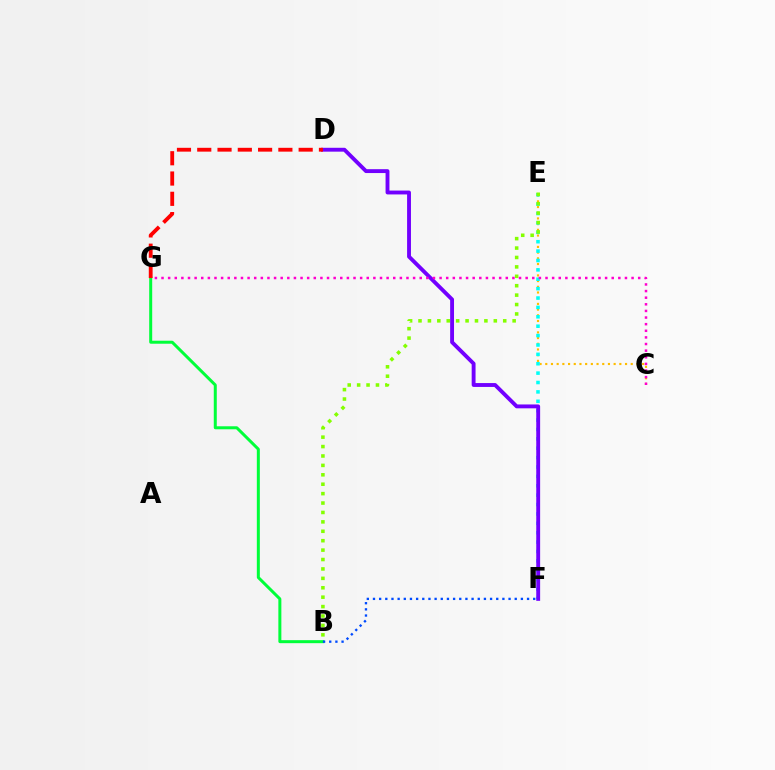{('C', 'E'): [{'color': '#ffbd00', 'line_style': 'dotted', 'thickness': 1.55}], ('E', 'F'): [{'color': '#00fff6', 'line_style': 'dotted', 'thickness': 2.55}], ('B', 'G'): [{'color': '#00ff39', 'line_style': 'solid', 'thickness': 2.16}], ('D', 'F'): [{'color': '#7200ff', 'line_style': 'solid', 'thickness': 2.79}], ('B', 'E'): [{'color': '#84ff00', 'line_style': 'dotted', 'thickness': 2.56}], ('B', 'F'): [{'color': '#004bff', 'line_style': 'dotted', 'thickness': 1.67}], ('D', 'G'): [{'color': '#ff0000', 'line_style': 'dashed', 'thickness': 2.76}], ('C', 'G'): [{'color': '#ff00cf', 'line_style': 'dotted', 'thickness': 1.8}]}